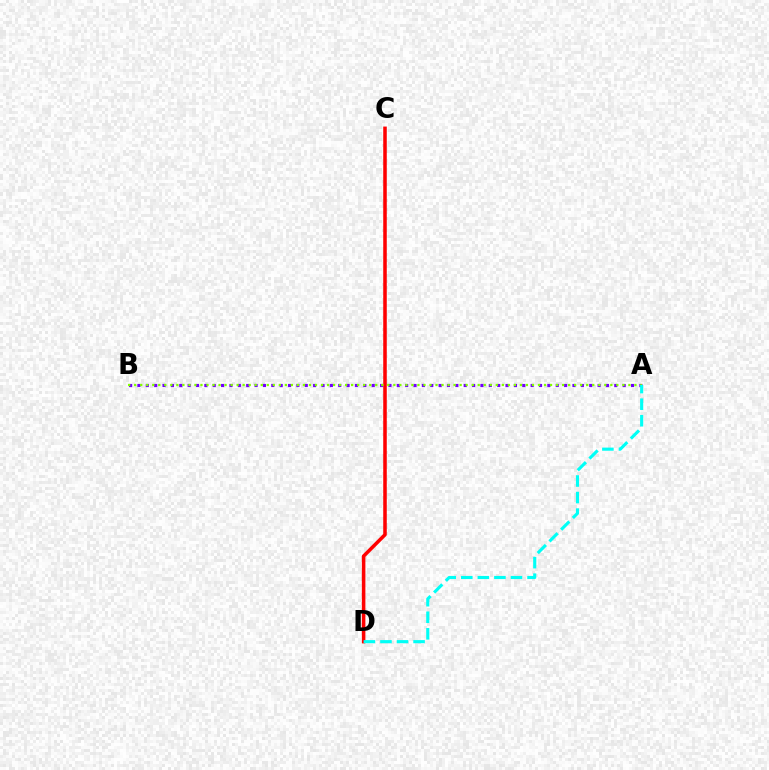{('A', 'B'): [{'color': '#7200ff', 'line_style': 'dotted', 'thickness': 2.27}, {'color': '#84ff00', 'line_style': 'dotted', 'thickness': 1.64}], ('C', 'D'): [{'color': '#ff0000', 'line_style': 'solid', 'thickness': 2.55}], ('A', 'D'): [{'color': '#00fff6', 'line_style': 'dashed', 'thickness': 2.25}]}